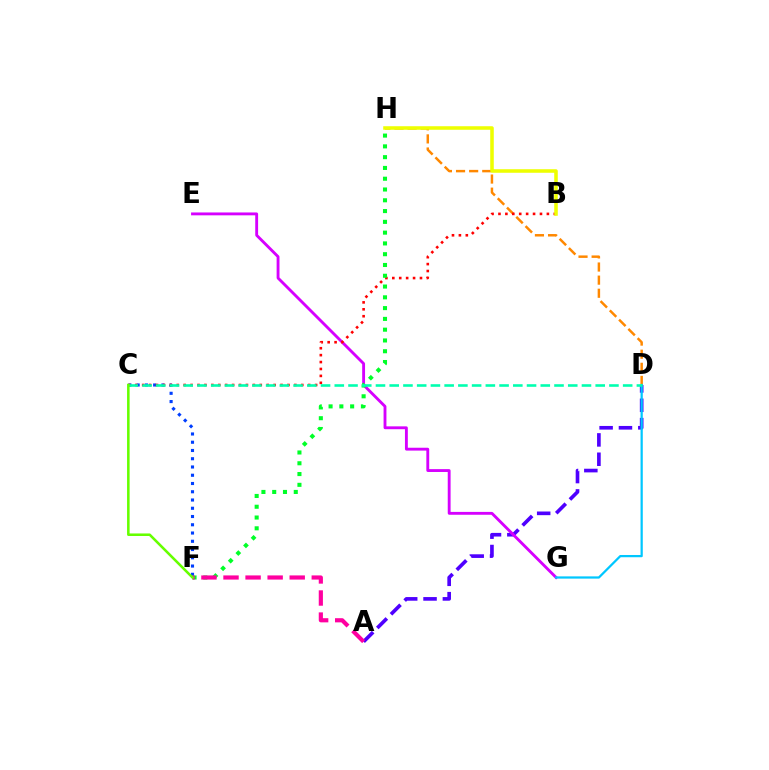{('C', 'F'): [{'color': '#003fff', 'line_style': 'dotted', 'thickness': 2.24}, {'color': '#66ff00', 'line_style': 'solid', 'thickness': 1.83}], ('A', 'D'): [{'color': '#4f00ff', 'line_style': 'dashed', 'thickness': 2.63}], ('E', 'G'): [{'color': '#d600ff', 'line_style': 'solid', 'thickness': 2.06}], ('D', 'H'): [{'color': '#ff8800', 'line_style': 'dashed', 'thickness': 1.78}], ('D', 'G'): [{'color': '#00c7ff', 'line_style': 'solid', 'thickness': 1.61}], ('B', 'C'): [{'color': '#ff0000', 'line_style': 'dotted', 'thickness': 1.88}], ('B', 'H'): [{'color': '#eeff00', 'line_style': 'solid', 'thickness': 2.55}], ('F', 'H'): [{'color': '#00ff27', 'line_style': 'dotted', 'thickness': 2.93}], ('C', 'D'): [{'color': '#00ffaf', 'line_style': 'dashed', 'thickness': 1.87}], ('A', 'F'): [{'color': '#ff00a0', 'line_style': 'dashed', 'thickness': 3.0}]}